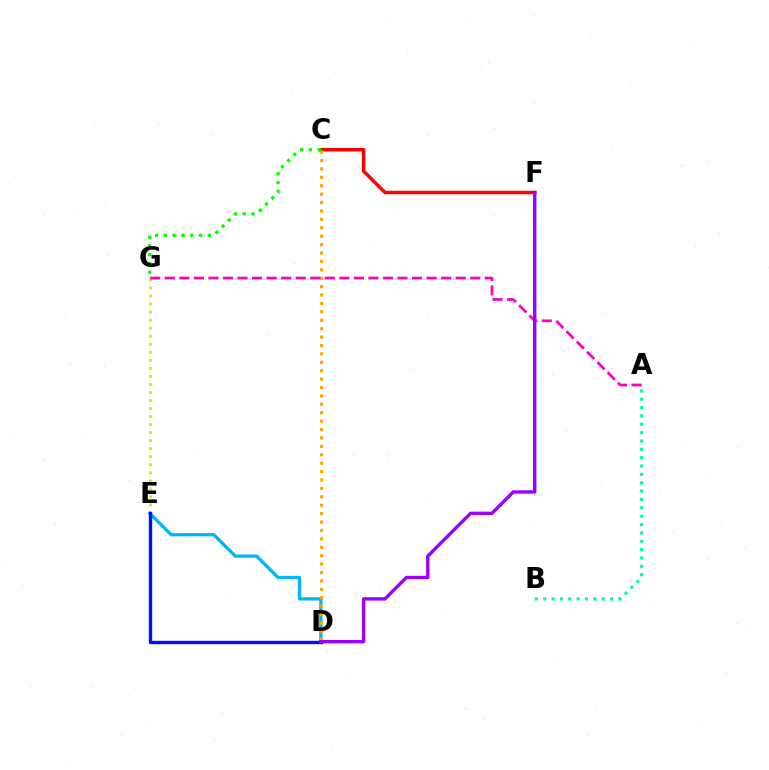{('A', 'B'): [{'color': '#00ff9d', 'line_style': 'dotted', 'thickness': 2.27}], ('E', 'G'): [{'color': '#b3ff00', 'line_style': 'dotted', 'thickness': 2.18}], ('D', 'E'): [{'color': '#00b5ff', 'line_style': 'solid', 'thickness': 2.35}, {'color': '#0010ff', 'line_style': 'solid', 'thickness': 2.44}], ('C', 'F'): [{'color': '#ff0000', 'line_style': 'solid', 'thickness': 2.51}], ('C', 'D'): [{'color': '#ffa500', 'line_style': 'dotted', 'thickness': 2.28}], ('A', 'G'): [{'color': '#ff00bd', 'line_style': 'dashed', 'thickness': 1.98}], ('D', 'F'): [{'color': '#9b00ff', 'line_style': 'solid', 'thickness': 2.44}], ('C', 'G'): [{'color': '#08ff00', 'line_style': 'dotted', 'thickness': 2.38}]}